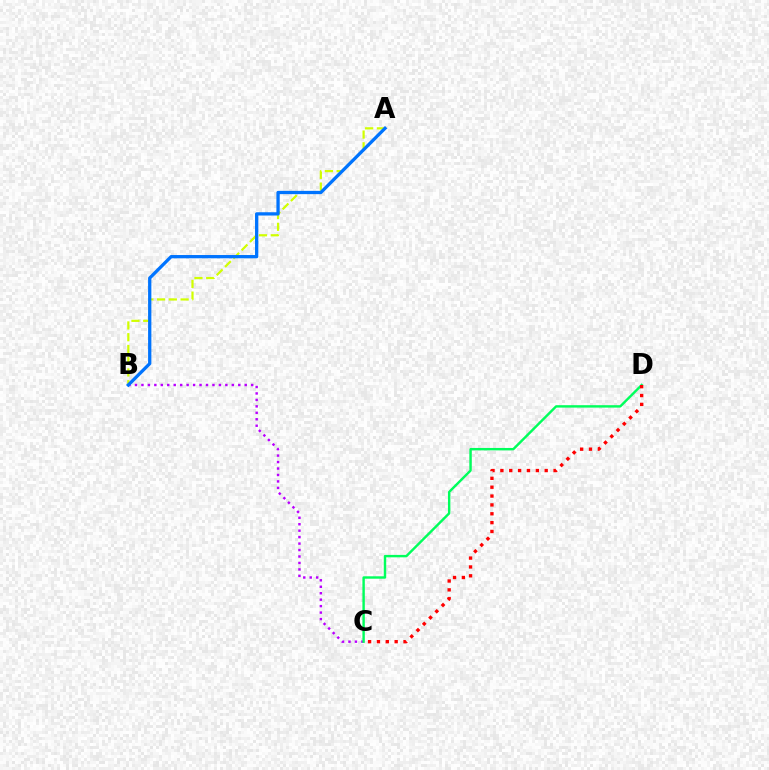{('A', 'B'): [{'color': '#d1ff00', 'line_style': 'dashed', 'thickness': 1.6}, {'color': '#0074ff', 'line_style': 'solid', 'thickness': 2.36}], ('B', 'C'): [{'color': '#b900ff', 'line_style': 'dotted', 'thickness': 1.75}], ('C', 'D'): [{'color': '#00ff5c', 'line_style': 'solid', 'thickness': 1.74}, {'color': '#ff0000', 'line_style': 'dotted', 'thickness': 2.41}]}